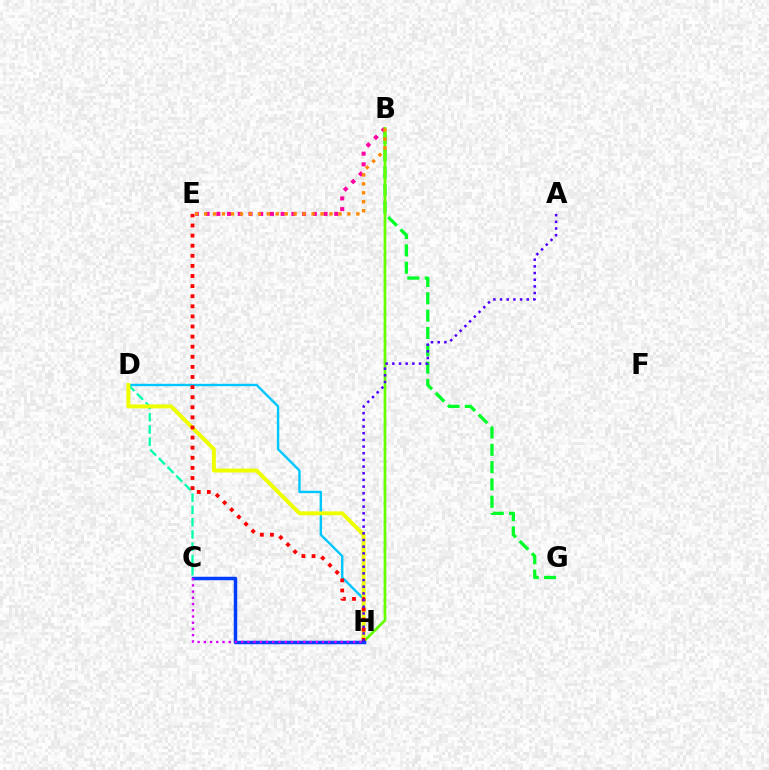{('C', 'D'): [{'color': '#00ffaf', 'line_style': 'dashed', 'thickness': 1.67}], ('D', 'H'): [{'color': '#00c7ff', 'line_style': 'solid', 'thickness': 1.74}, {'color': '#eeff00', 'line_style': 'solid', 'thickness': 2.82}], ('B', 'G'): [{'color': '#00ff27', 'line_style': 'dashed', 'thickness': 2.35}], ('B', 'E'): [{'color': '#ff00a0', 'line_style': 'dotted', 'thickness': 2.91}, {'color': '#ff8800', 'line_style': 'dotted', 'thickness': 2.43}], ('B', 'H'): [{'color': '#66ff00', 'line_style': 'solid', 'thickness': 1.98}], ('E', 'H'): [{'color': '#ff0000', 'line_style': 'dotted', 'thickness': 2.74}], ('C', 'H'): [{'color': '#003fff', 'line_style': 'solid', 'thickness': 2.51}, {'color': '#d600ff', 'line_style': 'dotted', 'thickness': 1.69}], ('A', 'H'): [{'color': '#4f00ff', 'line_style': 'dotted', 'thickness': 1.81}]}